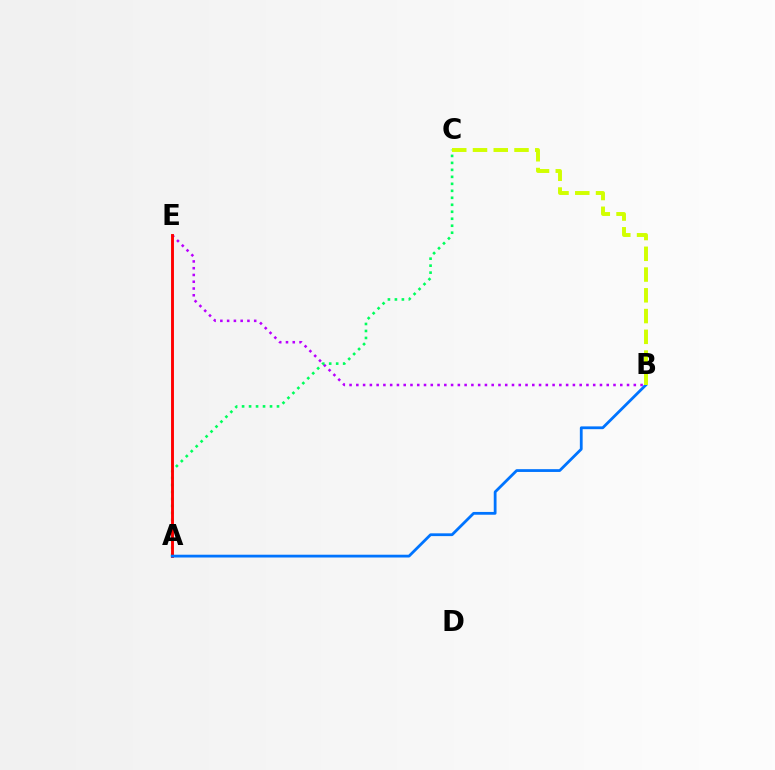{('B', 'E'): [{'color': '#b900ff', 'line_style': 'dotted', 'thickness': 1.84}], ('A', 'C'): [{'color': '#00ff5c', 'line_style': 'dotted', 'thickness': 1.9}], ('A', 'E'): [{'color': '#ff0000', 'line_style': 'solid', 'thickness': 2.09}], ('A', 'B'): [{'color': '#0074ff', 'line_style': 'solid', 'thickness': 2.01}], ('B', 'C'): [{'color': '#d1ff00', 'line_style': 'dashed', 'thickness': 2.82}]}